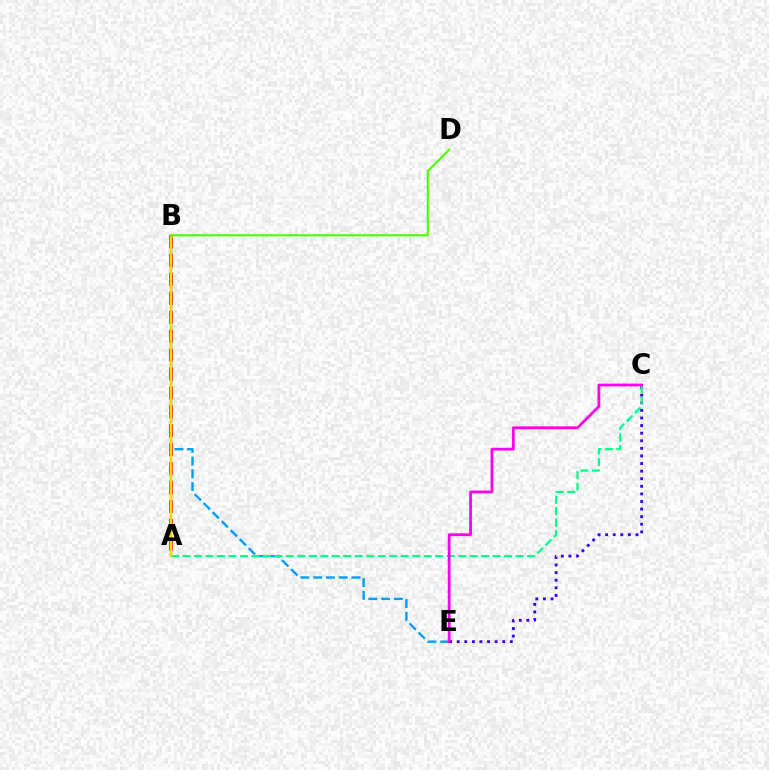{('B', 'E'): [{'color': '#009eff', 'line_style': 'dashed', 'thickness': 1.73}], ('C', 'E'): [{'color': '#3700ff', 'line_style': 'dotted', 'thickness': 2.06}, {'color': '#ff00ed', 'line_style': 'solid', 'thickness': 2.0}], ('A', 'B'): [{'color': '#ff0000', 'line_style': 'dashed', 'thickness': 2.57}, {'color': '#ffd500', 'line_style': 'solid', 'thickness': 1.76}], ('A', 'C'): [{'color': '#00ff86', 'line_style': 'dashed', 'thickness': 1.56}], ('B', 'D'): [{'color': '#4fff00', 'line_style': 'solid', 'thickness': 1.56}]}